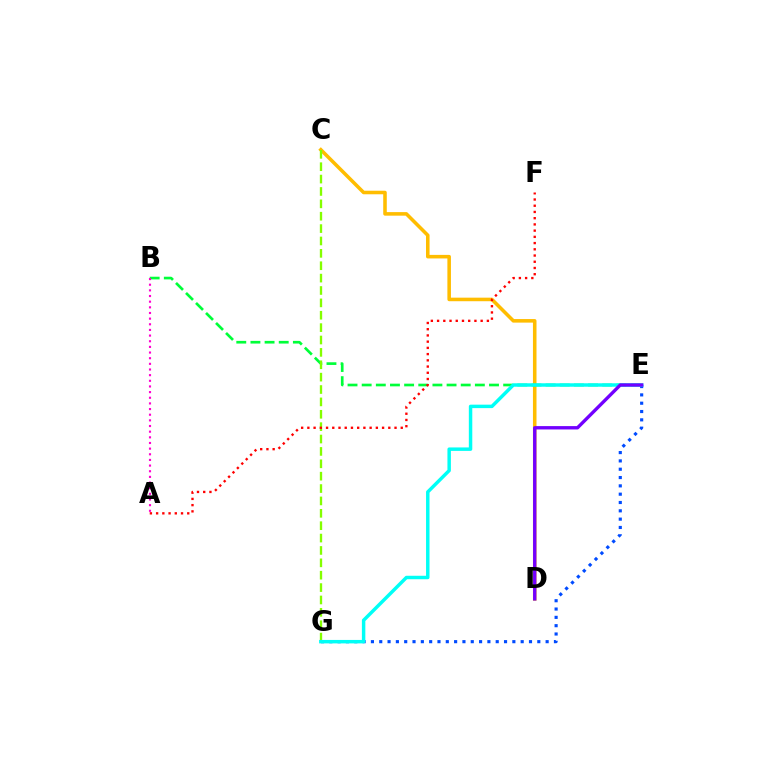{('C', 'D'): [{'color': '#ffbd00', 'line_style': 'solid', 'thickness': 2.56}], ('B', 'E'): [{'color': '#00ff39', 'line_style': 'dashed', 'thickness': 1.92}], ('C', 'G'): [{'color': '#84ff00', 'line_style': 'dashed', 'thickness': 1.68}], ('E', 'G'): [{'color': '#004bff', 'line_style': 'dotted', 'thickness': 2.26}, {'color': '#00fff6', 'line_style': 'solid', 'thickness': 2.49}], ('A', 'F'): [{'color': '#ff0000', 'line_style': 'dotted', 'thickness': 1.69}], ('A', 'B'): [{'color': '#ff00cf', 'line_style': 'dotted', 'thickness': 1.54}], ('D', 'E'): [{'color': '#7200ff', 'line_style': 'solid', 'thickness': 2.42}]}